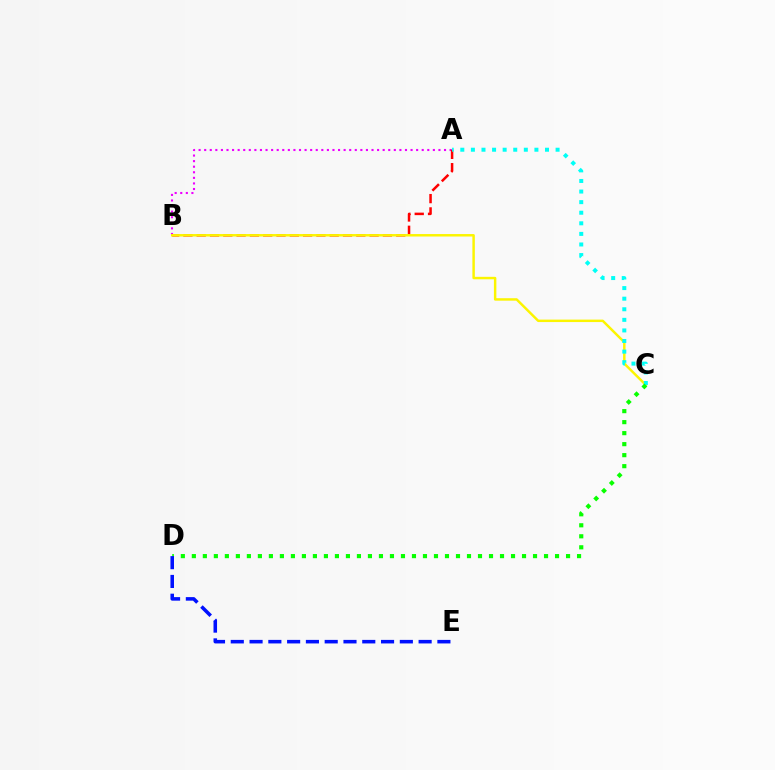{('A', 'B'): [{'color': '#ee00ff', 'line_style': 'dotted', 'thickness': 1.52}, {'color': '#ff0000', 'line_style': 'dashed', 'thickness': 1.81}], ('B', 'C'): [{'color': '#fcf500', 'line_style': 'solid', 'thickness': 1.77}], ('A', 'C'): [{'color': '#00fff6', 'line_style': 'dotted', 'thickness': 2.88}], ('C', 'D'): [{'color': '#08ff00', 'line_style': 'dotted', 'thickness': 2.99}], ('D', 'E'): [{'color': '#0010ff', 'line_style': 'dashed', 'thickness': 2.55}]}